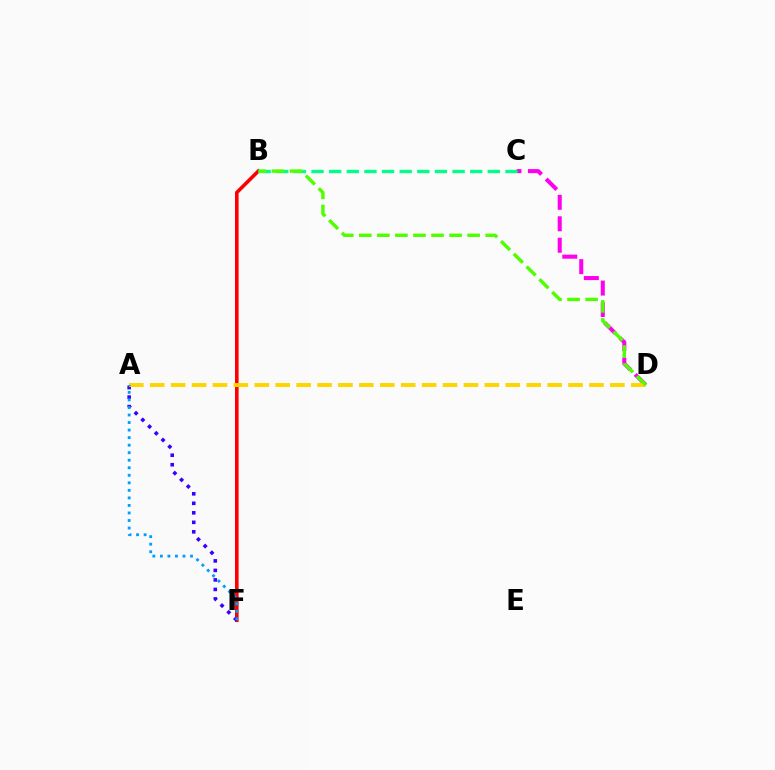{('B', 'F'): [{'color': '#ff0000', 'line_style': 'solid', 'thickness': 2.59}], ('A', 'F'): [{'color': '#3700ff', 'line_style': 'dotted', 'thickness': 2.58}, {'color': '#009eff', 'line_style': 'dotted', 'thickness': 2.05}], ('C', 'D'): [{'color': '#ff00ed', 'line_style': 'dashed', 'thickness': 2.92}], ('A', 'D'): [{'color': '#ffd500', 'line_style': 'dashed', 'thickness': 2.84}], ('B', 'C'): [{'color': '#00ff86', 'line_style': 'dashed', 'thickness': 2.4}], ('B', 'D'): [{'color': '#4fff00', 'line_style': 'dashed', 'thickness': 2.45}]}